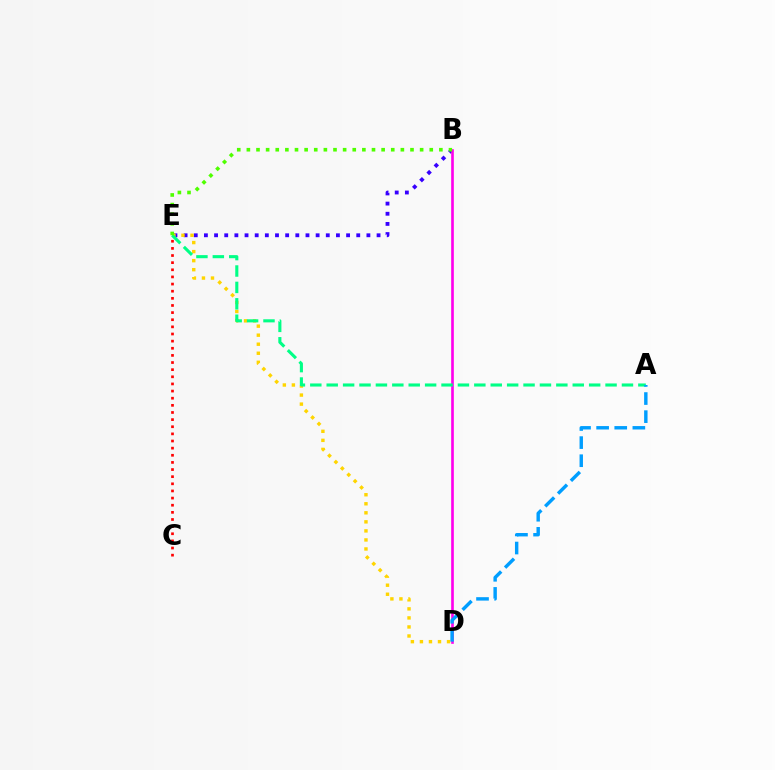{('C', 'E'): [{'color': '#ff0000', 'line_style': 'dotted', 'thickness': 1.94}], ('B', 'E'): [{'color': '#3700ff', 'line_style': 'dotted', 'thickness': 2.76}, {'color': '#4fff00', 'line_style': 'dotted', 'thickness': 2.62}], ('B', 'D'): [{'color': '#ff00ed', 'line_style': 'solid', 'thickness': 1.9}], ('D', 'E'): [{'color': '#ffd500', 'line_style': 'dotted', 'thickness': 2.46}], ('A', 'E'): [{'color': '#00ff86', 'line_style': 'dashed', 'thickness': 2.23}], ('A', 'D'): [{'color': '#009eff', 'line_style': 'dashed', 'thickness': 2.46}]}